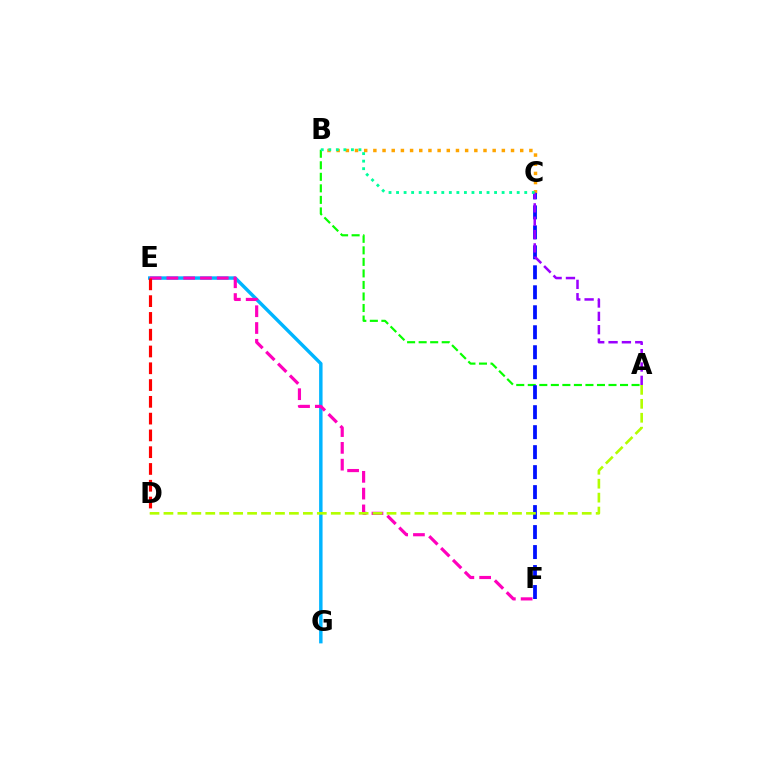{('A', 'B'): [{'color': '#08ff00', 'line_style': 'dashed', 'thickness': 1.57}], ('E', 'G'): [{'color': '#00b5ff', 'line_style': 'solid', 'thickness': 2.48}], ('B', 'C'): [{'color': '#ffa500', 'line_style': 'dotted', 'thickness': 2.49}, {'color': '#00ff9d', 'line_style': 'dotted', 'thickness': 2.05}], ('E', 'F'): [{'color': '#ff00bd', 'line_style': 'dashed', 'thickness': 2.28}], ('C', 'F'): [{'color': '#0010ff', 'line_style': 'dashed', 'thickness': 2.71}], ('A', 'C'): [{'color': '#9b00ff', 'line_style': 'dashed', 'thickness': 1.81}], ('D', 'E'): [{'color': '#ff0000', 'line_style': 'dashed', 'thickness': 2.28}], ('A', 'D'): [{'color': '#b3ff00', 'line_style': 'dashed', 'thickness': 1.89}]}